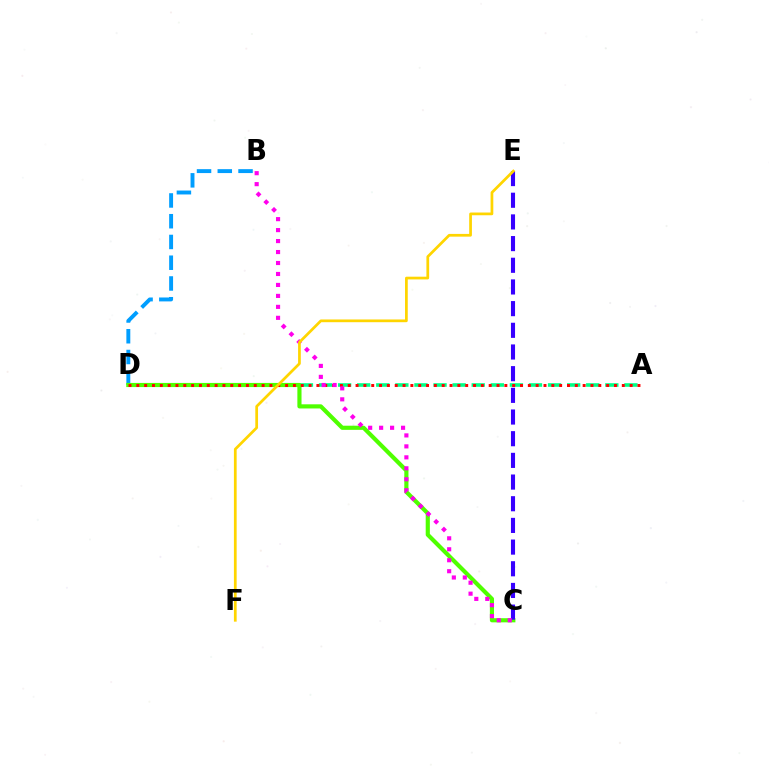{('A', 'D'): [{'color': '#00ff86', 'line_style': 'dashed', 'thickness': 2.59}, {'color': '#ff0000', 'line_style': 'dotted', 'thickness': 2.13}], ('B', 'D'): [{'color': '#009eff', 'line_style': 'dashed', 'thickness': 2.82}], ('C', 'D'): [{'color': '#4fff00', 'line_style': 'solid', 'thickness': 2.99}], ('C', 'E'): [{'color': '#3700ff', 'line_style': 'dashed', 'thickness': 2.94}], ('B', 'C'): [{'color': '#ff00ed', 'line_style': 'dotted', 'thickness': 2.98}], ('E', 'F'): [{'color': '#ffd500', 'line_style': 'solid', 'thickness': 1.97}]}